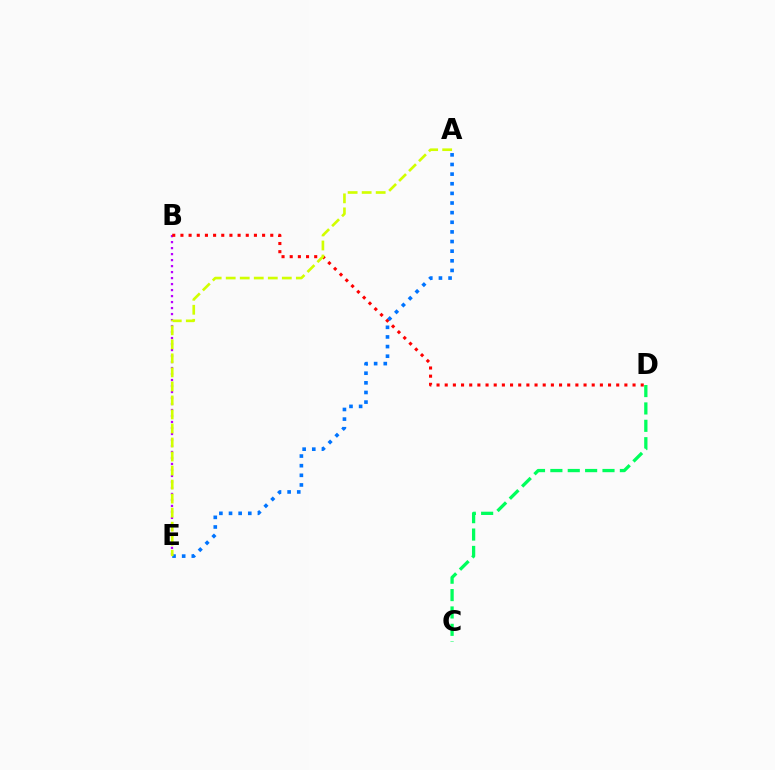{('B', 'E'): [{'color': '#b900ff', 'line_style': 'dotted', 'thickness': 1.63}], ('B', 'D'): [{'color': '#ff0000', 'line_style': 'dotted', 'thickness': 2.22}], ('A', 'E'): [{'color': '#0074ff', 'line_style': 'dotted', 'thickness': 2.62}, {'color': '#d1ff00', 'line_style': 'dashed', 'thickness': 1.91}], ('C', 'D'): [{'color': '#00ff5c', 'line_style': 'dashed', 'thickness': 2.36}]}